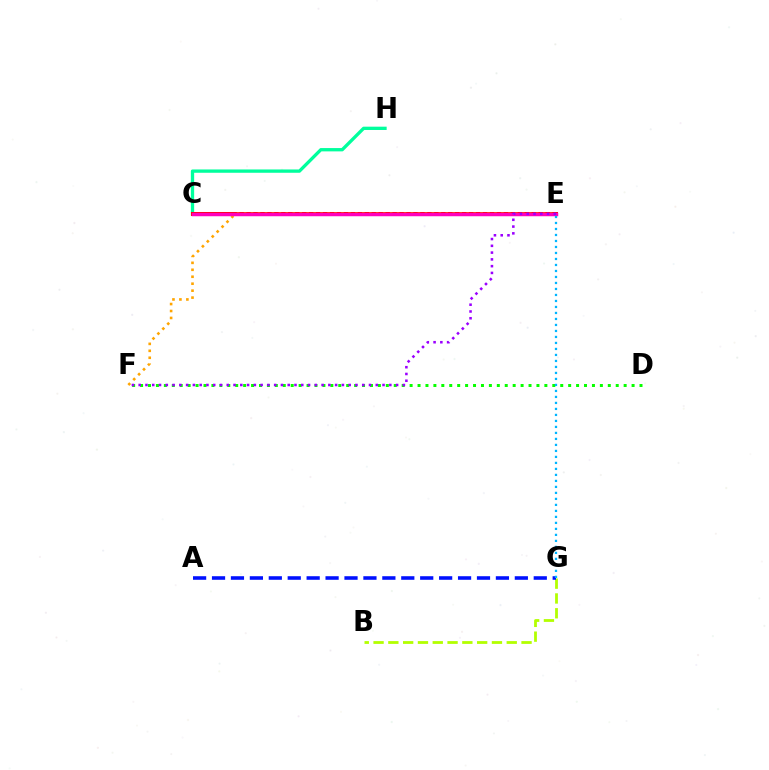{('D', 'F'): [{'color': '#08ff00', 'line_style': 'dotted', 'thickness': 2.15}], ('B', 'G'): [{'color': '#b3ff00', 'line_style': 'dashed', 'thickness': 2.01}], ('C', 'H'): [{'color': '#00ff9d', 'line_style': 'solid', 'thickness': 2.38}], ('A', 'G'): [{'color': '#0010ff', 'line_style': 'dashed', 'thickness': 2.57}], ('C', 'E'): [{'color': '#ff0000', 'line_style': 'solid', 'thickness': 2.89}, {'color': '#ff00bd', 'line_style': 'solid', 'thickness': 2.49}], ('E', 'F'): [{'color': '#ffa500', 'line_style': 'dotted', 'thickness': 1.89}, {'color': '#9b00ff', 'line_style': 'dotted', 'thickness': 1.84}], ('E', 'G'): [{'color': '#00b5ff', 'line_style': 'dotted', 'thickness': 1.63}]}